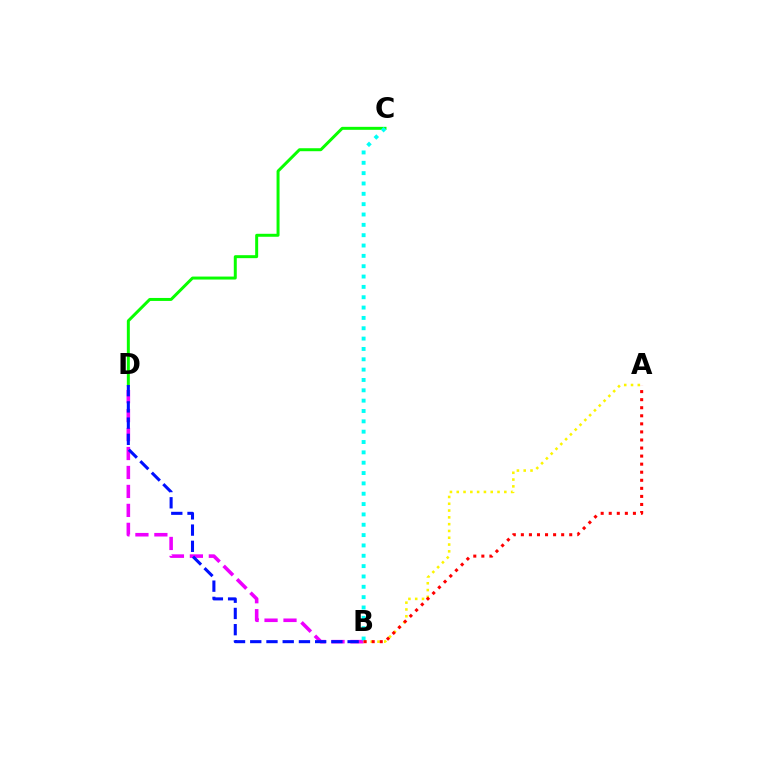{('B', 'D'): [{'color': '#ee00ff', 'line_style': 'dashed', 'thickness': 2.58}, {'color': '#0010ff', 'line_style': 'dashed', 'thickness': 2.2}], ('A', 'B'): [{'color': '#fcf500', 'line_style': 'dotted', 'thickness': 1.85}, {'color': '#ff0000', 'line_style': 'dotted', 'thickness': 2.19}], ('C', 'D'): [{'color': '#08ff00', 'line_style': 'solid', 'thickness': 2.14}], ('B', 'C'): [{'color': '#00fff6', 'line_style': 'dotted', 'thickness': 2.81}]}